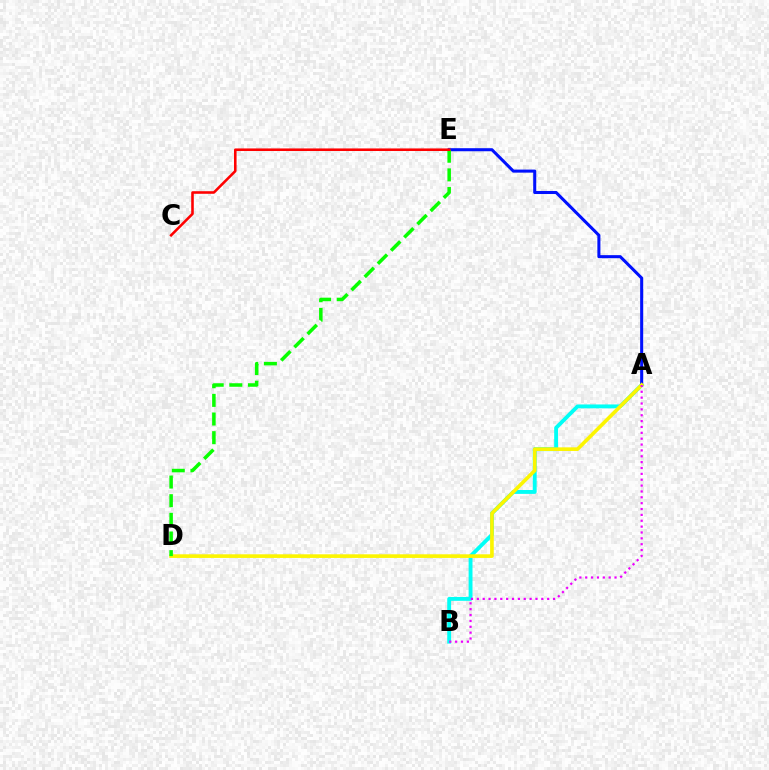{('A', 'B'): [{'color': '#00fff6', 'line_style': 'solid', 'thickness': 2.78}, {'color': '#ee00ff', 'line_style': 'dotted', 'thickness': 1.59}], ('A', 'E'): [{'color': '#0010ff', 'line_style': 'solid', 'thickness': 2.19}], ('A', 'D'): [{'color': '#fcf500', 'line_style': 'solid', 'thickness': 2.62}], ('D', 'E'): [{'color': '#08ff00', 'line_style': 'dashed', 'thickness': 2.53}], ('C', 'E'): [{'color': '#ff0000', 'line_style': 'solid', 'thickness': 1.85}]}